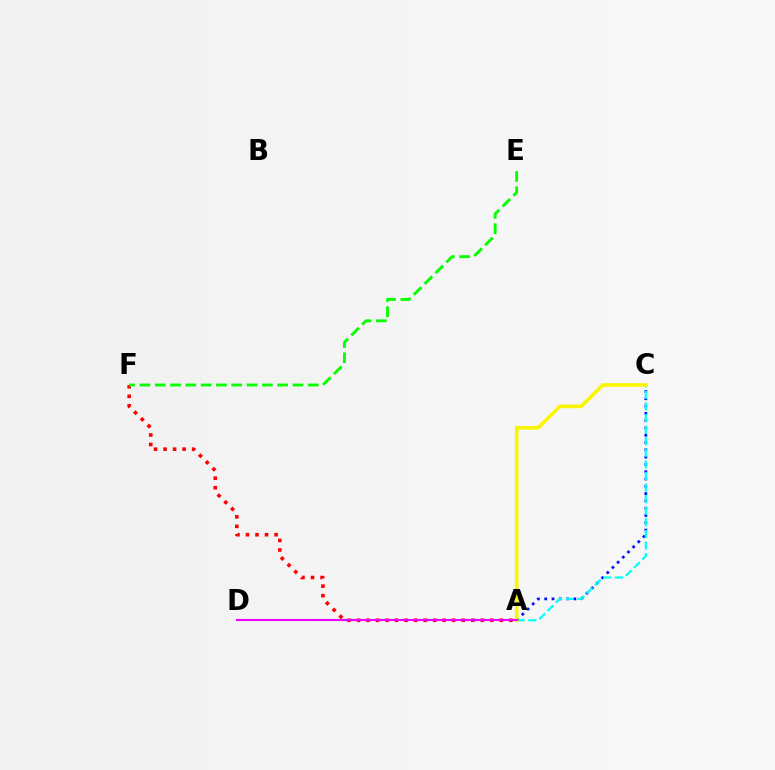{('A', 'C'): [{'color': '#0010ff', 'line_style': 'dotted', 'thickness': 1.98}, {'color': '#00fff6', 'line_style': 'dashed', 'thickness': 1.57}, {'color': '#fcf500', 'line_style': 'solid', 'thickness': 2.58}], ('A', 'F'): [{'color': '#ff0000', 'line_style': 'dotted', 'thickness': 2.59}], ('E', 'F'): [{'color': '#08ff00', 'line_style': 'dashed', 'thickness': 2.08}], ('A', 'D'): [{'color': '#ee00ff', 'line_style': 'solid', 'thickness': 1.52}]}